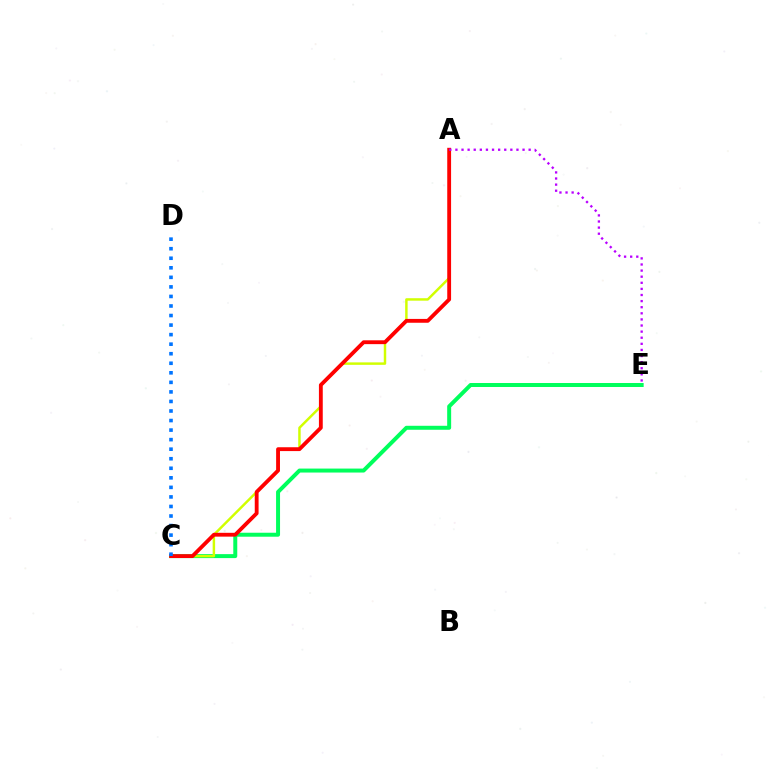{('C', 'E'): [{'color': '#00ff5c', 'line_style': 'solid', 'thickness': 2.86}], ('A', 'C'): [{'color': '#d1ff00', 'line_style': 'solid', 'thickness': 1.77}, {'color': '#ff0000', 'line_style': 'solid', 'thickness': 2.76}], ('A', 'E'): [{'color': '#b900ff', 'line_style': 'dotted', 'thickness': 1.66}], ('C', 'D'): [{'color': '#0074ff', 'line_style': 'dotted', 'thickness': 2.59}]}